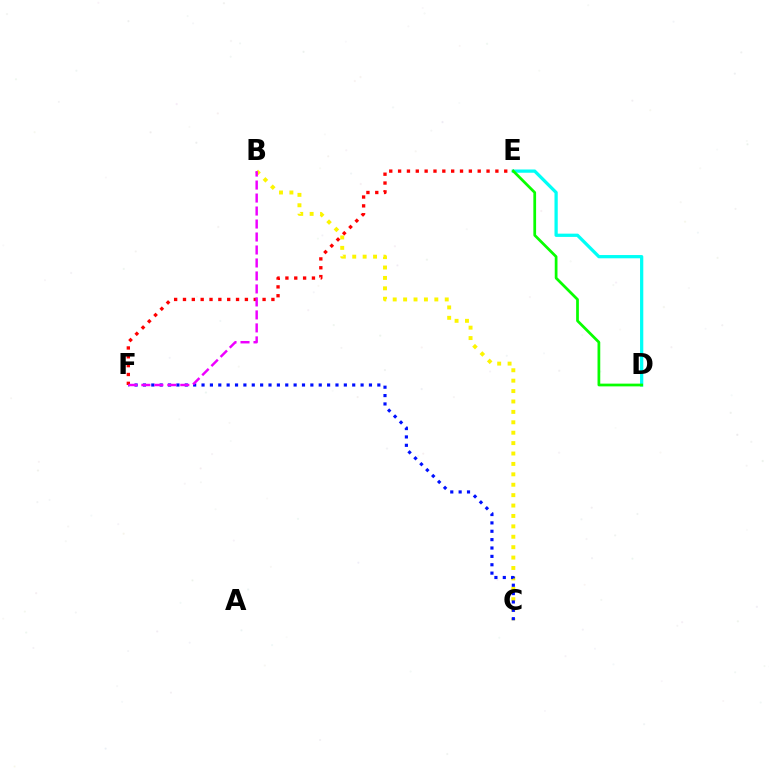{('D', 'E'): [{'color': '#00fff6', 'line_style': 'solid', 'thickness': 2.34}, {'color': '#08ff00', 'line_style': 'solid', 'thickness': 1.97}], ('B', 'C'): [{'color': '#fcf500', 'line_style': 'dotted', 'thickness': 2.83}], ('C', 'F'): [{'color': '#0010ff', 'line_style': 'dotted', 'thickness': 2.27}], ('E', 'F'): [{'color': '#ff0000', 'line_style': 'dotted', 'thickness': 2.4}], ('B', 'F'): [{'color': '#ee00ff', 'line_style': 'dashed', 'thickness': 1.76}]}